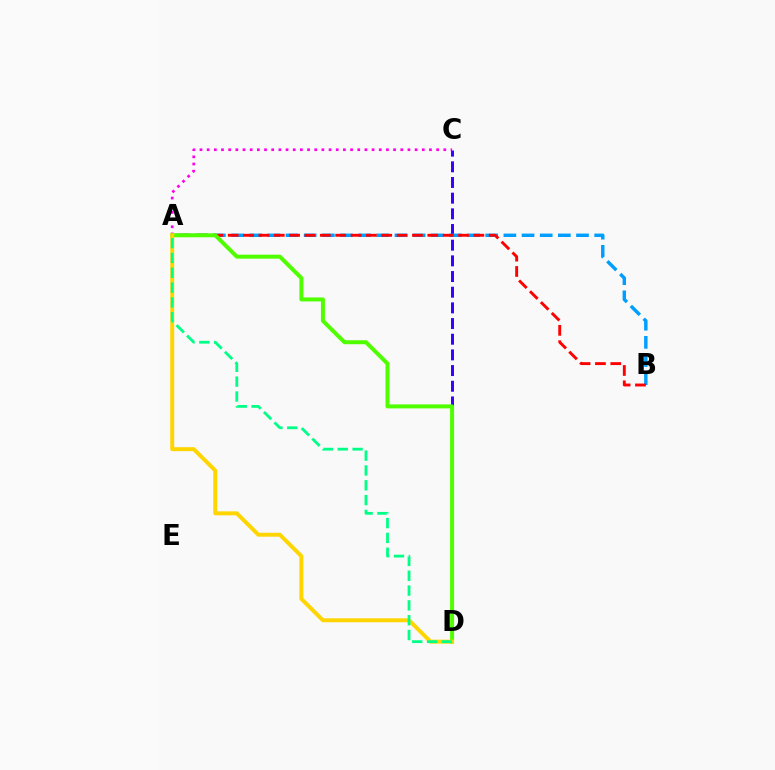{('A', 'C'): [{'color': '#ff00ed', 'line_style': 'dotted', 'thickness': 1.95}], ('C', 'D'): [{'color': '#3700ff', 'line_style': 'dashed', 'thickness': 2.13}], ('A', 'B'): [{'color': '#009eff', 'line_style': 'dashed', 'thickness': 2.47}, {'color': '#ff0000', 'line_style': 'dashed', 'thickness': 2.09}], ('A', 'D'): [{'color': '#4fff00', 'line_style': 'solid', 'thickness': 2.87}, {'color': '#ffd500', 'line_style': 'solid', 'thickness': 2.84}, {'color': '#00ff86', 'line_style': 'dashed', 'thickness': 2.01}]}